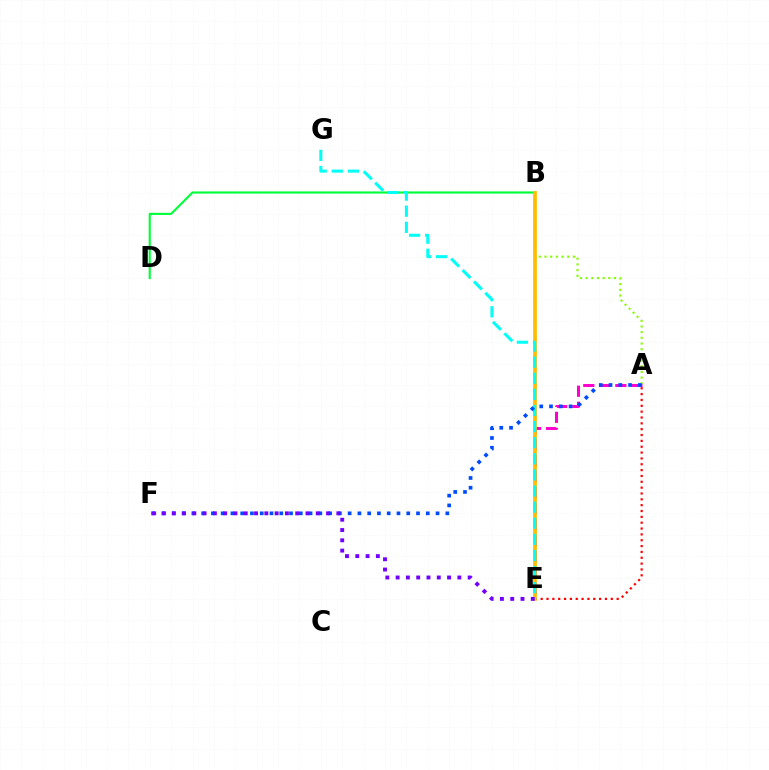{('A', 'B'): [{'color': '#84ff00', 'line_style': 'dotted', 'thickness': 1.54}], ('B', 'D'): [{'color': '#00ff39', 'line_style': 'solid', 'thickness': 1.53}], ('A', 'E'): [{'color': '#ff00cf', 'line_style': 'dashed', 'thickness': 2.18}, {'color': '#ff0000', 'line_style': 'dotted', 'thickness': 1.59}], ('B', 'E'): [{'color': '#ffbd00', 'line_style': 'solid', 'thickness': 2.68}], ('E', 'G'): [{'color': '#00fff6', 'line_style': 'dashed', 'thickness': 2.19}], ('A', 'F'): [{'color': '#004bff', 'line_style': 'dotted', 'thickness': 2.65}], ('E', 'F'): [{'color': '#7200ff', 'line_style': 'dotted', 'thickness': 2.8}]}